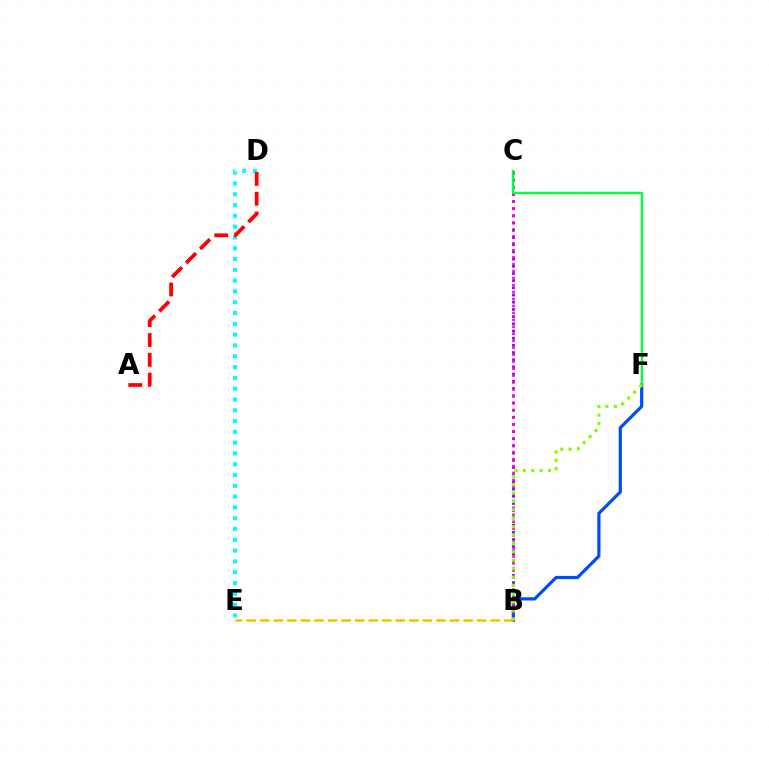{('B', 'F'): [{'color': '#004bff', 'line_style': 'solid', 'thickness': 2.3}, {'color': '#84ff00', 'line_style': 'dotted', 'thickness': 2.28}], ('B', 'C'): [{'color': '#7200ff', 'line_style': 'dotted', 'thickness': 1.95}, {'color': '#ff00cf', 'line_style': 'dotted', 'thickness': 1.89}], ('C', 'F'): [{'color': '#00ff39', 'line_style': 'solid', 'thickness': 1.76}], ('B', 'E'): [{'color': '#ffbd00', 'line_style': 'dashed', 'thickness': 1.84}], ('D', 'E'): [{'color': '#00fff6', 'line_style': 'dotted', 'thickness': 2.93}], ('A', 'D'): [{'color': '#ff0000', 'line_style': 'dashed', 'thickness': 2.69}]}